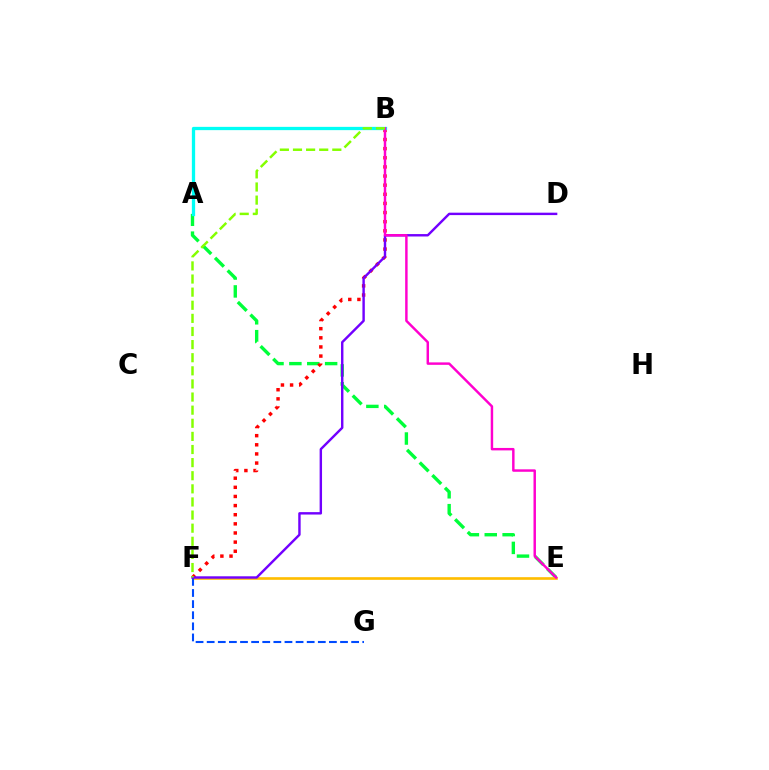{('A', 'E'): [{'color': '#00ff39', 'line_style': 'dashed', 'thickness': 2.43}], ('E', 'F'): [{'color': '#ffbd00', 'line_style': 'solid', 'thickness': 1.91}], ('F', 'G'): [{'color': '#004bff', 'line_style': 'dashed', 'thickness': 1.51}], ('B', 'F'): [{'color': '#ff0000', 'line_style': 'dotted', 'thickness': 2.48}, {'color': '#84ff00', 'line_style': 'dashed', 'thickness': 1.78}], ('A', 'B'): [{'color': '#00fff6', 'line_style': 'solid', 'thickness': 2.36}], ('D', 'F'): [{'color': '#7200ff', 'line_style': 'solid', 'thickness': 1.74}], ('B', 'E'): [{'color': '#ff00cf', 'line_style': 'solid', 'thickness': 1.77}]}